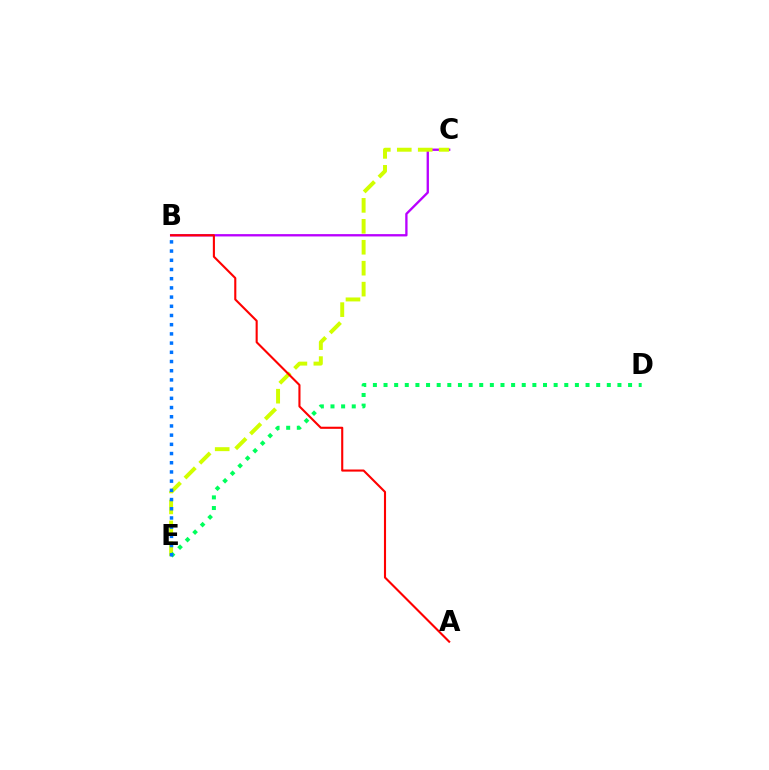{('B', 'C'): [{'color': '#b900ff', 'line_style': 'solid', 'thickness': 1.67}], ('C', 'E'): [{'color': '#d1ff00', 'line_style': 'dashed', 'thickness': 2.85}], ('D', 'E'): [{'color': '#00ff5c', 'line_style': 'dotted', 'thickness': 2.89}], ('A', 'B'): [{'color': '#ff0000', 'line_style': 'solid', 'thickness': 1.52}], ('B', 'E'): [{'color': '#0074ff', 'line_style': 'dotted', 'thickness': 2.5}]}